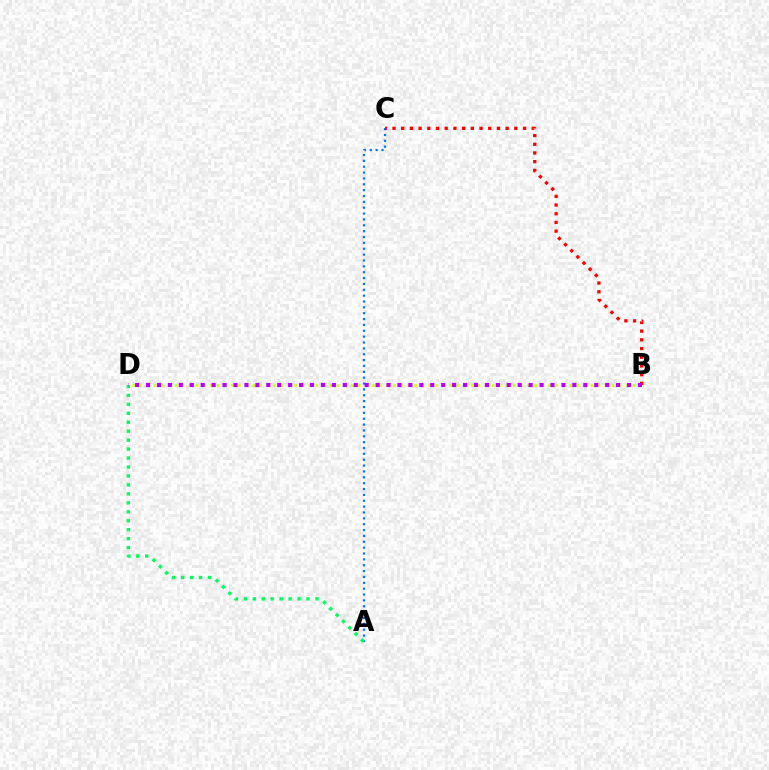{('A', 'C'): [{'color': '#0074ff', 'line_style': 'dotted', 'thickness': 1.59}], ('A', 'D'): [{'color': '#00ff5c', 'line_style': 'dotted', 'thickness': 2.43}], ('B', 'D'): [{'color': '#d1ff00', 'line_style': 'dotted', 'thickness': 1.92}, {'color': '#b900ff', 'line_style': 'dotted', 'thickness': 2.97}], ('B', 'C'): [{'color': '#ff0000', 'line_style': 'dotted', 'thickness': 2.36}]}